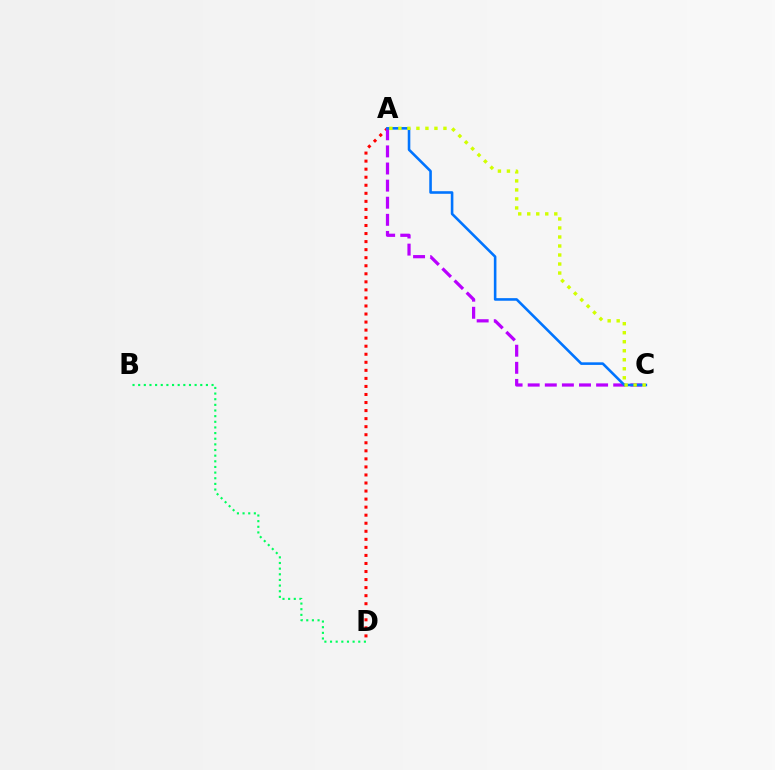{('A', 'D'): [{'color': '#ff0000', 'line_style': 'dotted', 'thickness': 2.19}], ('A', 'C'): [{'color': '#b900ff', 'line_style': 'dashed', 'thickness': 2.32}, {'color': '#0074ff', 'line_style': 'solid', 'thickness': 1.86}, {'color': '#d1ff00', 'line_style': 'dotted', 'thickness': 2.45}], ('B', 'D'): [{'color': '#00ff5c', 'line_style': 'dotted', 'thickness': 1.53}]}